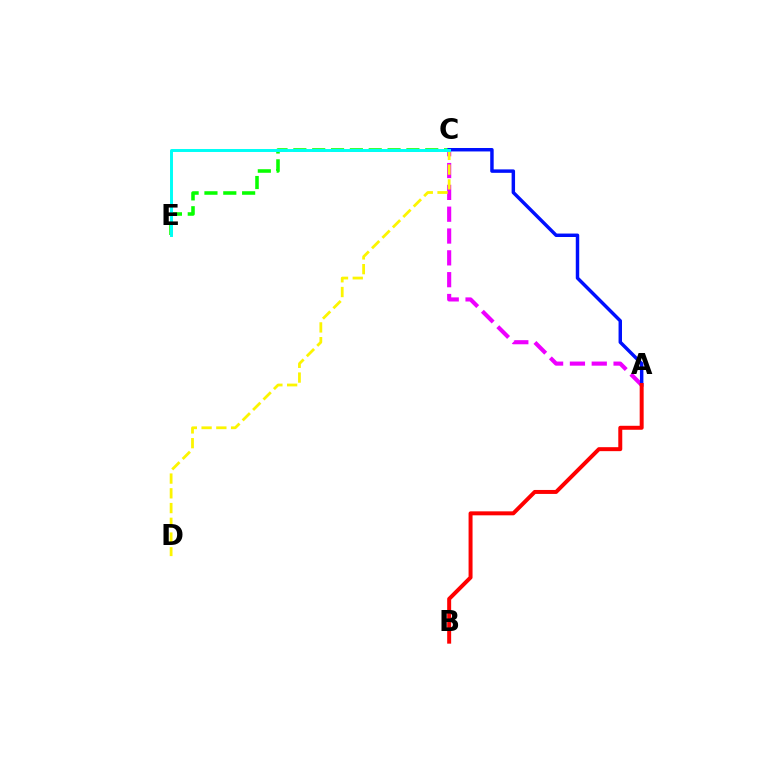{('C', 'E'): [{'color': '#08ff00', 'line_style': 'dashed', 'thickness': 2.56}, {'color': '#00fff6', 'line_style': 'solid', 'thickness': 2.13}], ('A', 'C'): [{'color': '#ee00ff', 'line_style': 'dashed', 'thickness': 2.97}, {'color': '#0010ff', 'line_style': 'solid', 'thickness': 2.49}], ('C', 'D'): [{'color': '#fcf500', 'line_style': 'dashed', 'thickness': 2.0}], ('A', 'B'): [{'color': '#ff0000', 'line_style': 'solid', 'thickness': 2.86}]}